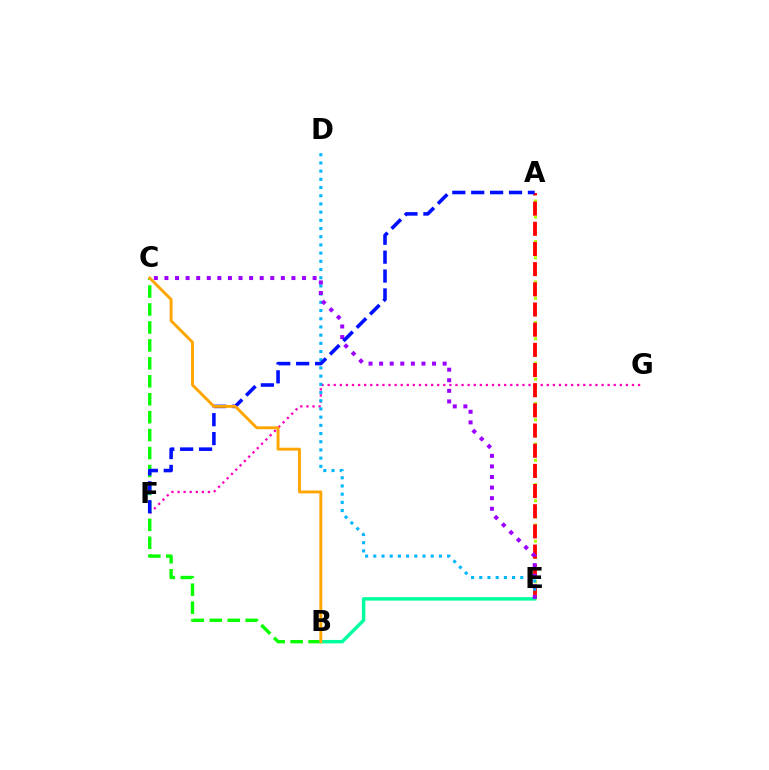{('F', 'G'): [{'color': '#ff00bd', 'line_style': 'dotted', 'thickness': 1.65}], ('A', 'E'): [{'color': '#b3ff00', 'line_style': 'dotted', 'thickness': 2.2}, {'color': '#ff0000', 'line_style': 'dashed', 'thickness': 2.74}], ('B', 'C'): [{'color': '#08ff00', 'line_style': 'dashed', 'thickness': 2.44}, {'color': '#ffa500', 'line_style': 'solid', 'thickness': 2.08}], ('D', 'E'): [{'color': '#00b5ff', 'line_style': 'dotted', 'thickness': 2.23}], ('B', 'E'): [{'color': '#00ff9d', 'line_style': 'solid', 'thickness': 2.47}], ('C', 'E'): [{'color': '#9b00ff', 'line_style': 'dotted', 'thickness': 2.88}], ('A', 'F'): [{'color': '#0010ff', 'line_style': 'dashed', 'thickness': 2.57}]}